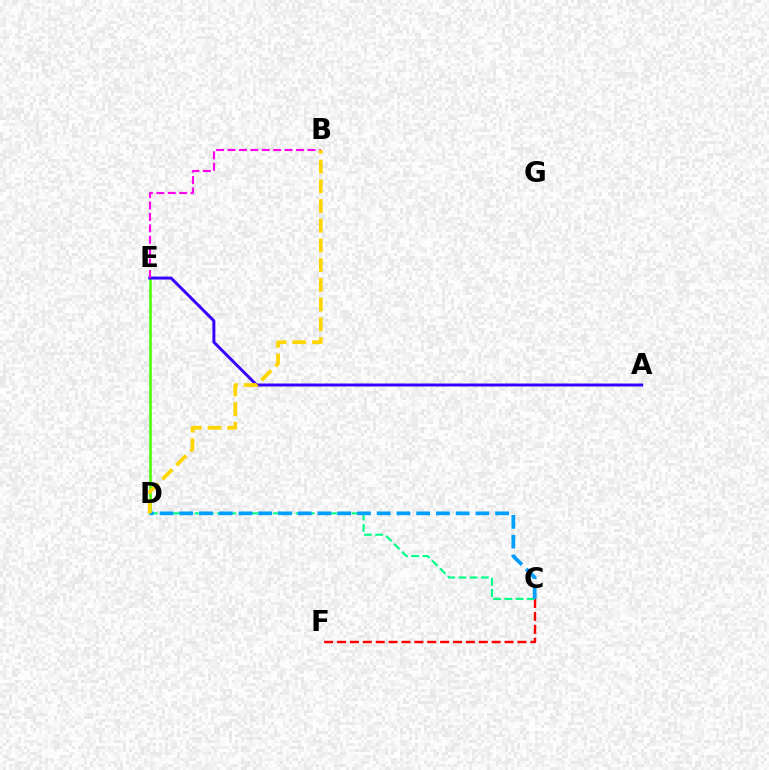{('C', 'F'): [{'color': '#ff0000', 'line_style': 'dashed', 'thickness': 1.75}], ('C', 'D'): [{'color': '#00ff86', 'line_style': 'dashed', 'thickness': 1.52}, {'color': '#009eff', 'line_style': 'dashed', 'thickness': 2.68}], ('D', 'E'): [{'color': '#4fff00', 'line_style': 'solid', 'thickness': 1.9}], ('A', 'E'): [{'color': '#3700ff', 'line_style': 'solid', 'thickness': 2.13}], ('B', 'E'): [{'color': '#ff00ed', 'line_style': 'dashed', 'thickness': 1.55}], ('B', 'D'): [{'color': '#ffd500', 'line_style': 'dashed', 'thickness': 2.68}]}